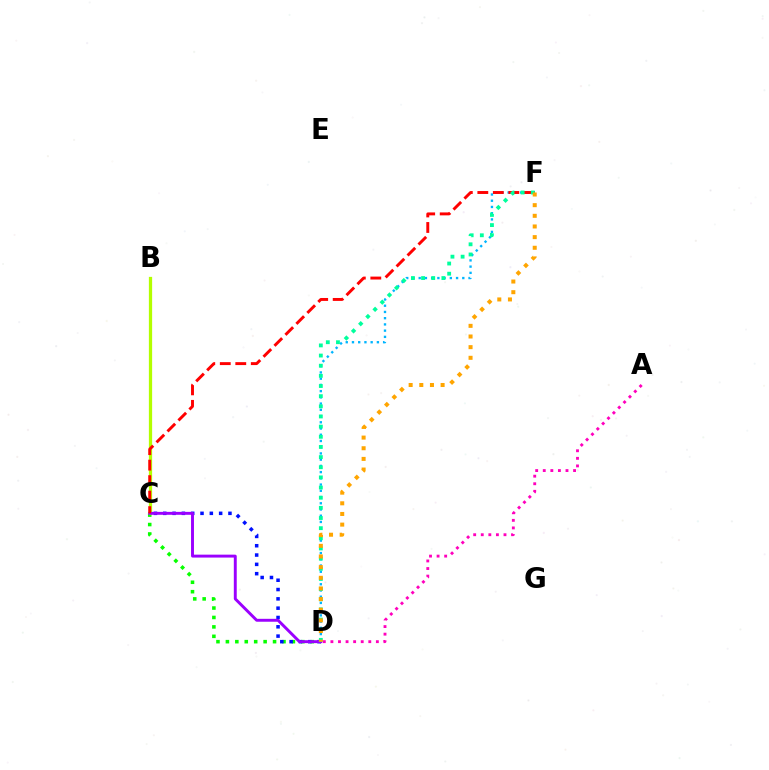{('D', 'F'): [{'color': '#00b5ff', 'line_style': 'dotted', 'thickness': 1.69}, {'color': '#00ff9d', 'line_style': 'dotted', 'thickness': 2.76}, {'color': '#ffa500', 'line_style': 'dotted', 'thickness': 2.89}], ('C', 'D'): [{'color': '#08ff00', 'line_style': 'dotted', 'thickness': 2.56}, {'color': '#0010ff', 'line_style': 'dotted', 'thickness': 2.53}, {'color': '#9b00ff', 'line_style': 'solid', 'thickness': 2.1}], ('A', 'D'): [{'color': '#ff00bd', 'line_style': 'dotted', 'thickness': 2.06}], ('B', 'C'): [{'color': '#b3ff00', 'line_style': 'solid', 'thickness': 2.35}], ('C', 'F'): [{'color': '#ff0000', 'line_style': 'dashed', 'thickness': 2.11}]}